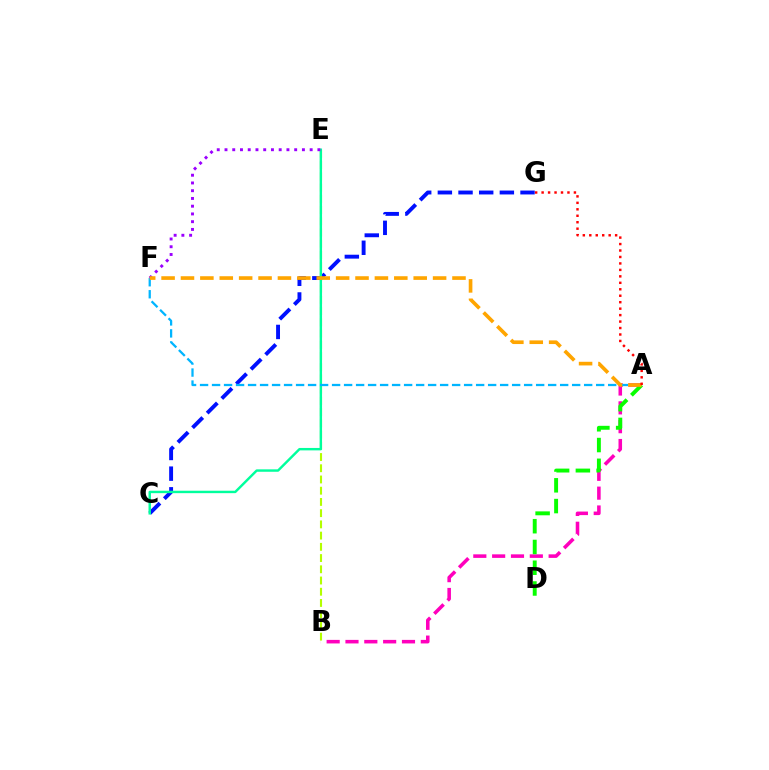{('B', 'E'): [{'color': '#b3ff00', 'line_style': 'dashed', 'thickness': 1.53}], ('C', 'G'): [{'color': '#0010ff', 'line_style': 'dashed', 'thickness': 2.81}], ('C', 'E'): [{'color': '#00ff9d', 'line_style': 'solid', 'thickness': 1.75}], ('A', 'B'): [{'color': '#ff00bd', 'line_style': 'dashed', 'thickness': 2.56}], ('A', 'F'): [{'color': '#00b5ff', 'line_style': 'dashed', 'thickness': 1.63}, {'color': '#ffa500', 'line_style': 'dashed', 'thickness': 2.63}], ('A', 'D'): [{'color': '#08ff00', 'line_style': 'dashed', 'thickness': 2.82}], ('E', 'F'): [{'color': '#9b00ff', 'line_style': 'dotted', 'thickness': 2.1}], ('A', 'G'): [{'color': '#ff0000', 'line_style': 'dotted', 'thickness': 1.76}]}